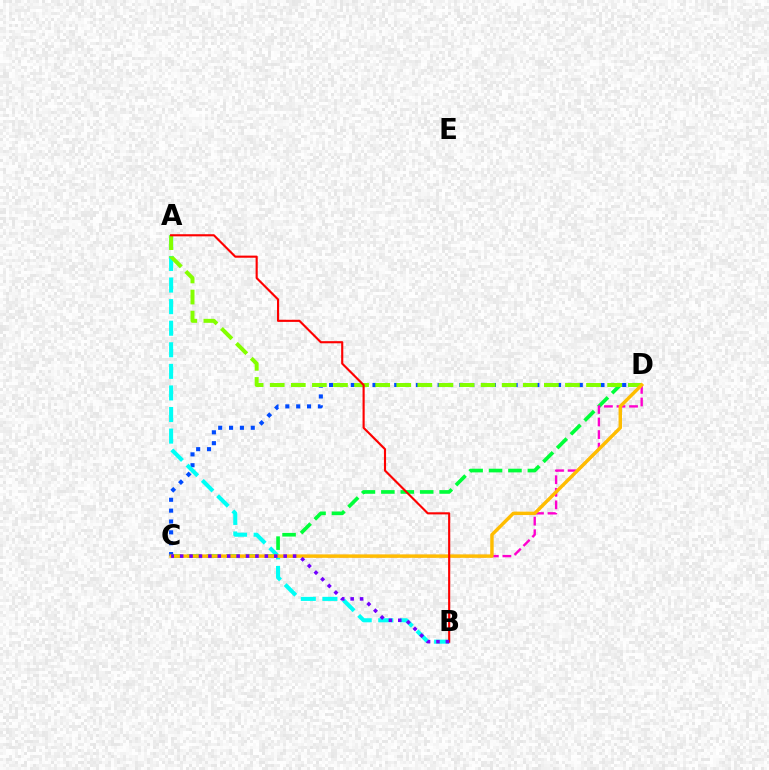{('C', 'D'): [{'color': '#00ff39', 'line_style': 'dashed', 'thickness': 2.64}, {'color': '#004bff', 'line_style': 'dotted', 'thickness': 2.95}, {'color': '#ff00cf', 'line_style': 'dashed', 'thickness': 1.71}, {'color': '#ffbd00', 'line_style': 'solid', 'thickness': 2.47}], ('A', 'B'): [{'color': '#00fff6', 'line_style': 'dashed', 'thickness': 2.93}, {'color': '#ff0000', 'line_style': 'solid', 'thickness': 1.53}], ('A', 'D'): [{'color': '#84ff00', 'line_style': 'dashed', 'thickness': 2.86}], ('B', 'C'): [{'color': '#7200ff', 'line_style': 'dotted', 'thickness': 2.56}]}